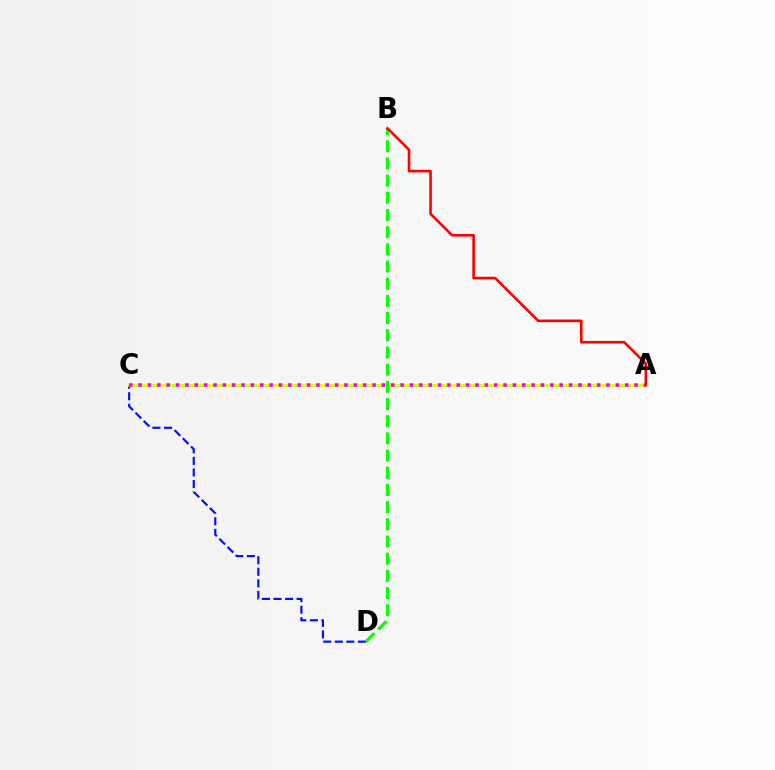{('C', 'D'): [{'color': '#0010ff', 'line_style': 'dashed', 'thickness': 1.57}], ('A', 'C'): [{'color': '#00fff6', 'line_style': 'dashed', 'thickness': 2.2}, {'color': '#fcf500', 'line_style': 'solid', 'thickness': 1.93}, {'color': '#ee00ff', 'line_style': 'dotted', 'thickness': 2.54}], ('B', 'D'): [{'color': '#08ff00', 'line_style': 'dashed', 'thickness': 2.33}], ('A', 'B'): [{'color': '#ff0000', 'line_style': 'solid', 'thickness': 1.88}]}